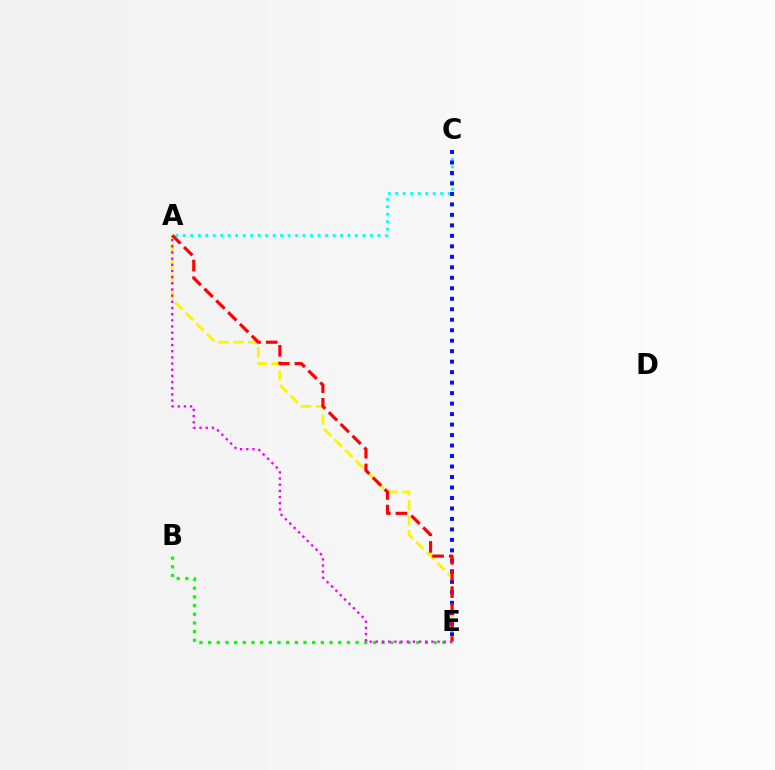{('A', 'C'): [{'color': '#00fff6', 'line_style': 'dotted', 'thickness': 2.03}], ('A', 'E'): [{'color': '#fcf500', 'line_style': 'dashed', 'thickness': 2.03}, {'color': '#ff0000', 'line_style': 'dashed', 'thickness': 2.27}, {'color': '#ee00ff', 'line_style': 'dotted', 'thickness': 1.68}], ('C', 'E'): [{'color': '#0010ff', 'line_style': 'dotted', 'thickness': 2.85}], ('B', 'E'): [{'color': '#08ff00', 'line_style': 'dotted', 'thickness': 2.36}]}